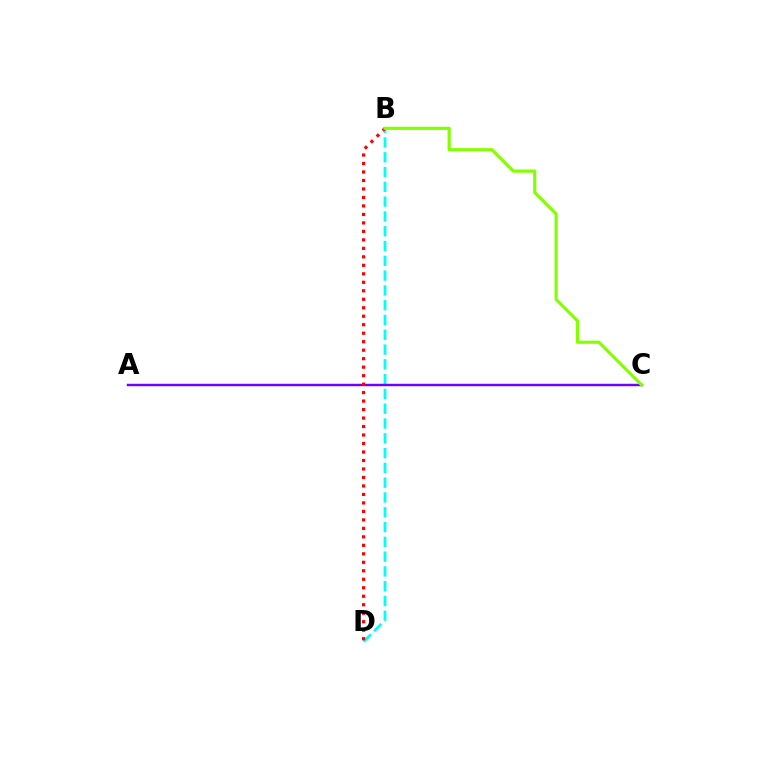{('B', 'D'): [{'color': '#00fff6', 'line_style': 'dashed', 'thickness': 2.01}, {'color': '#ff0000', 'line_style': 'dotted', 'thickness': 2.31}], ('A', 'C'): [{'color': '#7200ff', 'line_style': 'solid', 'thickness': 1.76}], ('B', 'C'): [{'color': '#84ff00', 'line_style': 'solid', 'thickness': 2.28}]}